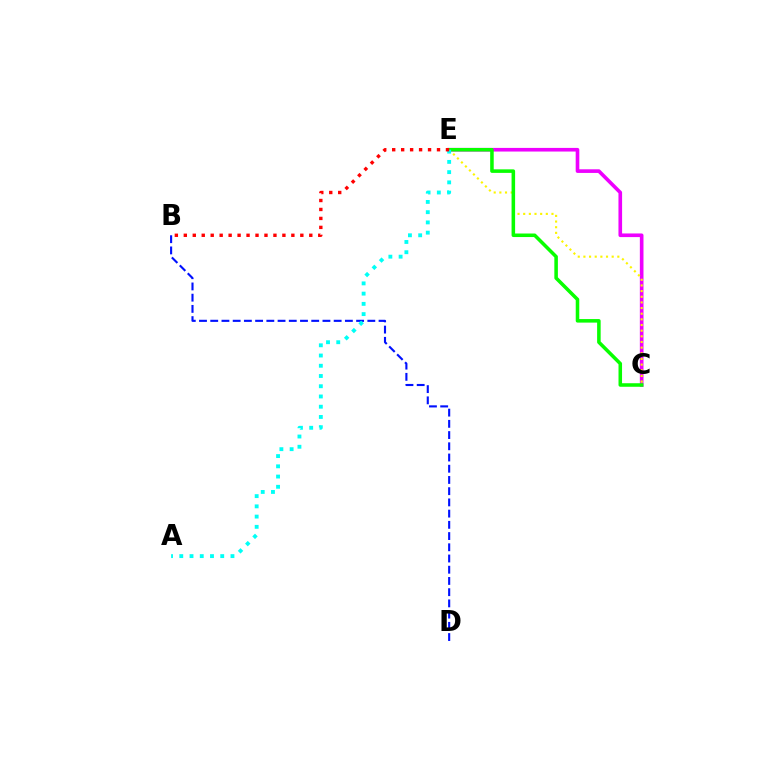{('C', 'E'): [{'color': '#ee00ff', 'line_style': 'solid', 'thickness': 2.62}, {'color': '#fcf500', 'line_style': 'dotted', 'thickness': 1.54}, {'color': '#08ff00', 'line_style': 'solid', 'thickness': 2.55}], ('B', 'D'): [{'color': '#0010ff', 'line_style': 'dashed', 'thickness': 1.52}], ('A', 'E'): [{'color': '#00fff6', 'line_style': 'dotted', 'thickness': 2.78}], ('B', 'E'): [{'color': '#ff0000', 'line_style': 'dotted', 'thickness': 2.44}]}